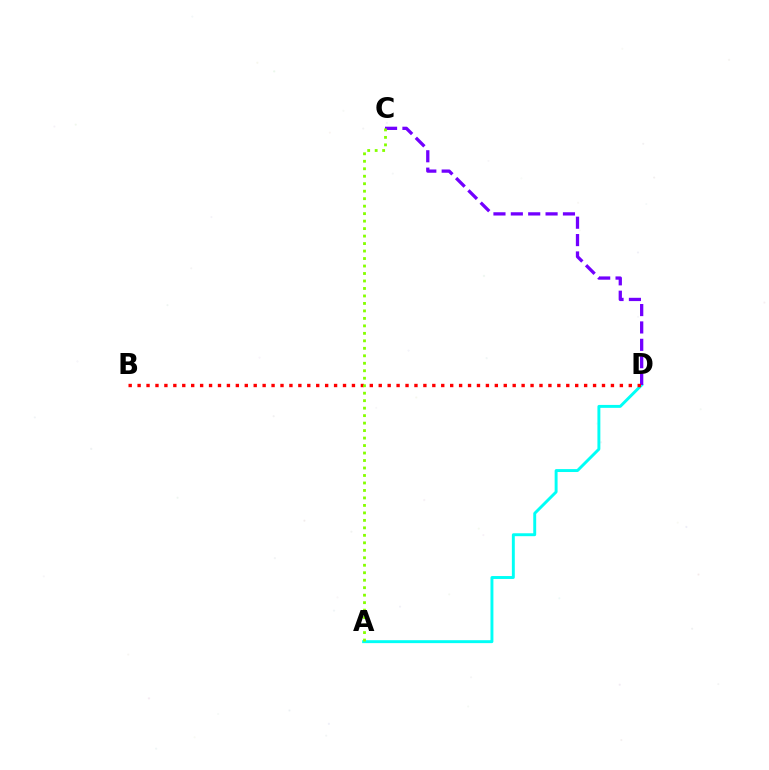{('A', 'D'): [{'color': '#00fff6', 'line_style': 'solid', 'thickness': 2.1}], ('C', 'D'): [{'color': '#7200ff', 'line_style': 'dashed', 'thickness': 2.36}], ('B', 'D'): [{'color': '#ff0000', 'line_style': 'dotted', 'thickness': 2.43}], ('A', 'C'): [{'color': '#84ff00', 'line_style': 'dotted', 'thickness': 2.03}]}